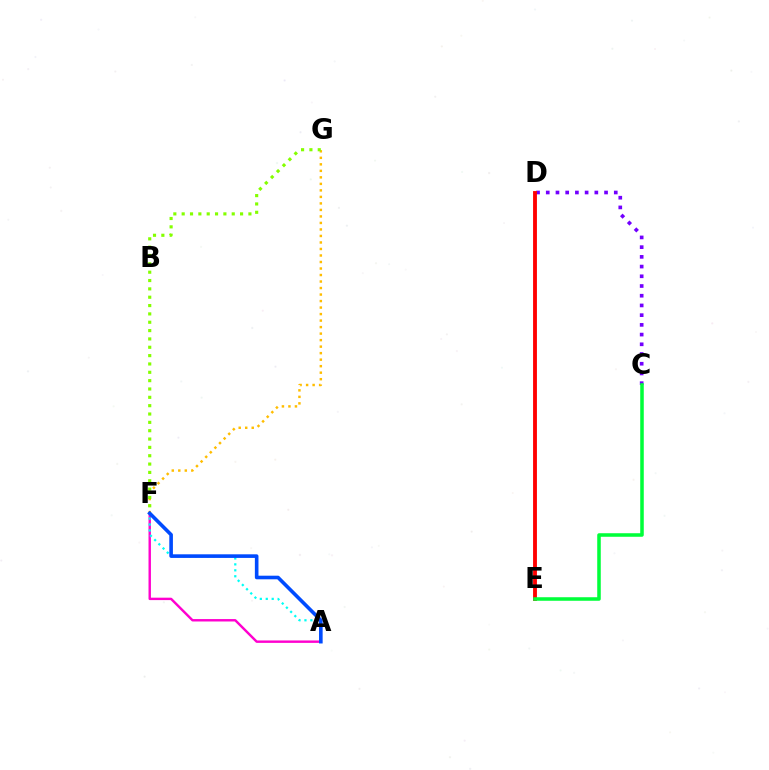{('A', 'F'): [{'color': '#ff00cf', 'line_style': 'solid', 'thickness': 1.74}, {'color': '#00fff6', 'line_style': 'dotted', 'thickness': 1.61}, {'color': '#004bff', 'line_style': 'solid', 'thickness': 2.6}], ('C', 'D'): [{'color': '#7200ff', 'line_style': 'dotted', 'thickness': 2.64}], ('D', 'E'): [{'color': '#ff0000', 'line_style': 'solid', 'thickness': 2.77}], ('C', 'E'): [{'color': '#00ff39', 'line_style': 'solid', 'thickness': 2.55}], ('F', 'G'): [{'color': '#ffbd00', 'line_style': 'dotted', 'thickness': 1.77}, {'color': '#84ff00', 'line_style': 'dotted', 'thickness': 2.27}]}